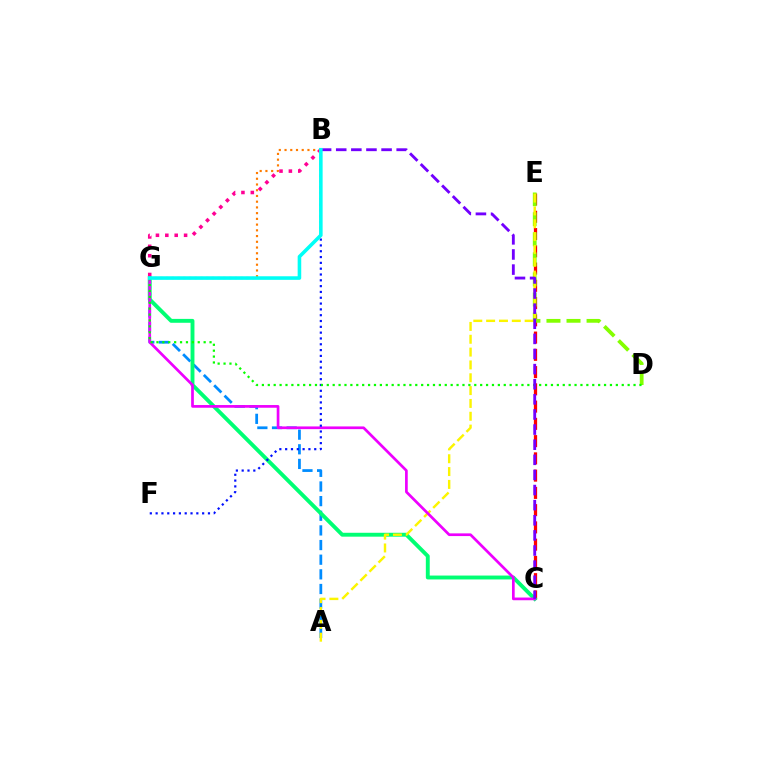{('C', 'E'): [{'color': '#ff0000', 'line_style': 'dashed', 'thickness': 2.34}], ('A', 'G'): [{'color': '#008cff', 'line_style': 'dashed', 'thickness': 1.99}], ('D', 'E'): [{'color': '#84ff00', 'line_style': 'dashed', 'thickness': 2.72}], ('C', 'G'): [{'color': '#00ff74', 'line_style': 'solid', 'thickness': 2.8}, {'color': '#ee00ff', 'line_style': 'solid', 'thickness': 1.94}], ('A', 'E'): [{'color': '#fcf500', 'line_style': 'dashed', 'thickness': 1.74}], ('B', 'F'): [{'color': '#0010ff', 'line_style': 'dotted', 'thickness': 1.58}], ('D', 'G'): [{'color': '#08ff00', 'line_style': 'dotted', 'thickness': 1.6}], ('B', 'C'): [{'color': '#7200ff', 'line_style': 'dashed', 'thickness': 2.05}], ('B', 'G'): [{'color': '#ff7c00', 'line_style': 'dotted', 'thickness': 1.56}, {'color': '#ff0094', 'line_style': 'dotted', 'thickness': 2.55}, {'color': '#00fff6', 'line_style': 'solid', 'thickness': 2.58}]}